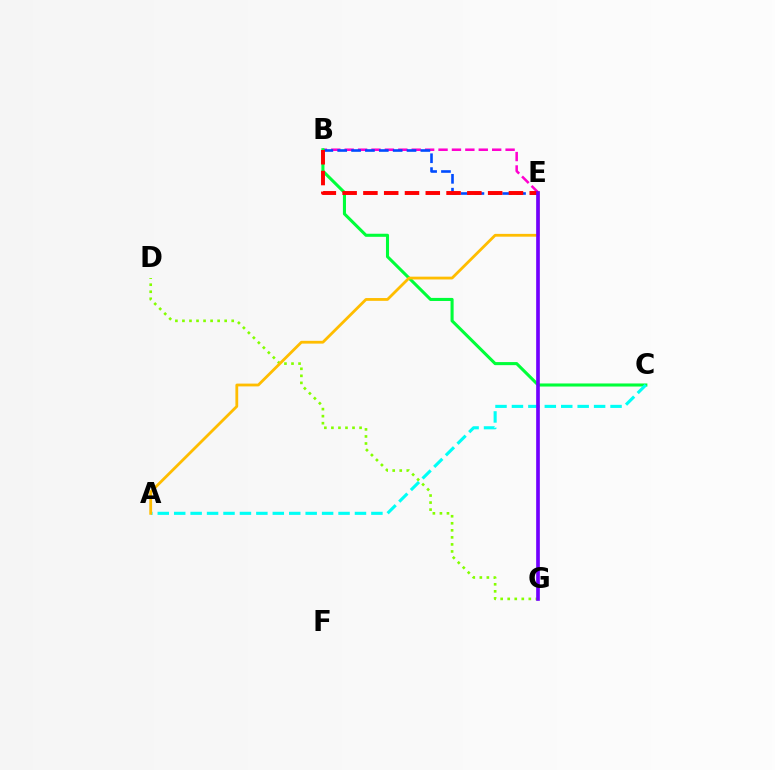{('B', 'E'): [{'color': '#ff00cf', 'line_style': 'dashed', 'thickness': 1.82}, {'color': '#004bff', 'line_style': 'dashed', 'thickness': 1.88}, {'color': '#ff0000', 'line_style': 'dashed', 'thickness': 2.82}], ('D', 'G'): [{'color': '#84ff00', 'line_style': 'dotted', 'thickness': 1.91}], ('B', 'C'): [{'color': '#00ff39', 'line_style': 'solid', 'thickness': 2.21}], ('A', 'C'): [{'color': '#00fff6', 'line_style': 'dashed', 'thickness': 2.23}], ('A', 'E'): [{'color': '#ffbd00', 'line_style': 'solid', 'thickness': 2.01}], ('E', 'G'): [{'color': '#7200ff', 'line_style': 'solid', 'thickness': 2.64}]}